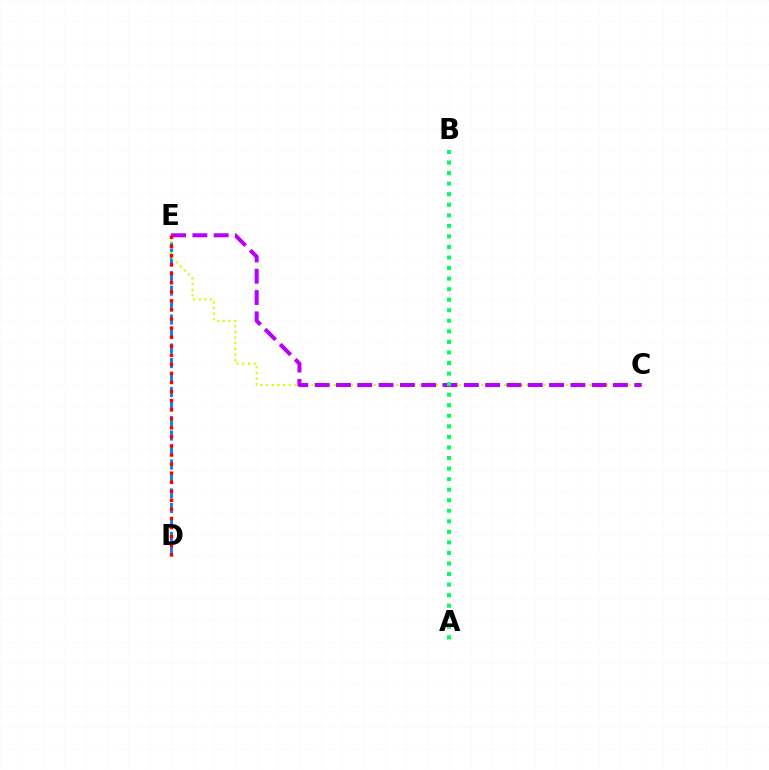{('D', 'E'): [{'color': '#0074ff', 'line_style': 'dashed', 'thickness': 1.97}, {'color': '#ff0000', 'line_style': 'dotted', 'thickness': 2.46}], ('C', 'E'): [{'color': '#d1ff00', 'line_style': 'dotted', 'thickness': 1.54}, {'color': '#b900ff', 'line_style': 'dashed', 'thickness': 2.89}], ('A', 'B'): [{'color': '#00ff5c', 'line_style': 'dotted', 'thickness': 2.87}]}